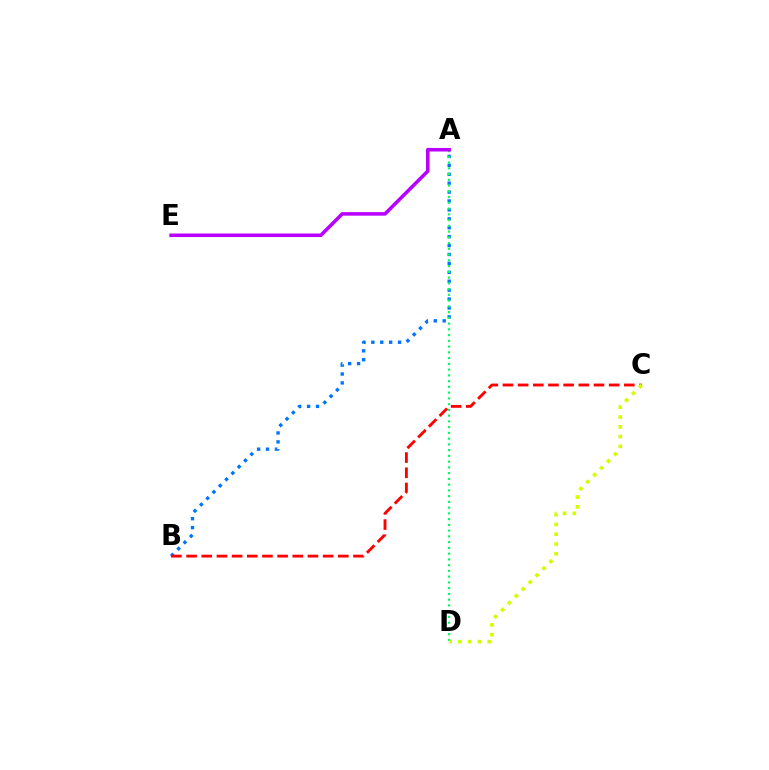{('A', 'B'): [{'color': '#0074ff', 'line_style': 'dotted', 'thickness': 2.42}], ('B', 'C'): [{'color': '#ff0000', 'line_style': 'dashed', 'thickness': 2.06}], ('A', 'D'): [{'color': '#00ff5c', 'line_style': 'dotted', 'thickness': 1.56}], ('C', 'D'): [{'color': '#d1ff00', 'line_style': 'dotted', 'thickness': 2.65}], ('A', 'E'): [{'color': '#b900ff', 'line_style': 'solid', 'thickness': 2.56}]}